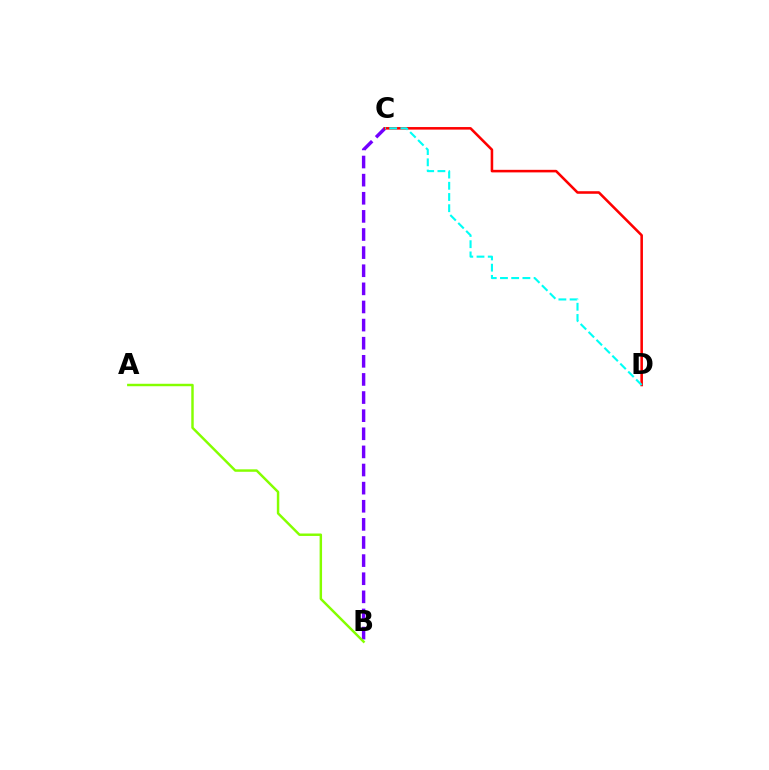{('B', 'C'): [{'color': '#7200ff', 'line_style': 'dashed', 'thickness': 2.46}], ('A', 'B'): [{'color': '#84ff00', 'line_style': 'solid', 'thickness': 1.77}], ('C', 'D'): [{'color': '#ff0000', 'line_style': 'solid', 'thickness': 1.84}, {'color': '#00fff6', 'line_style': 'dashed', 'thickness': 1.52}]}